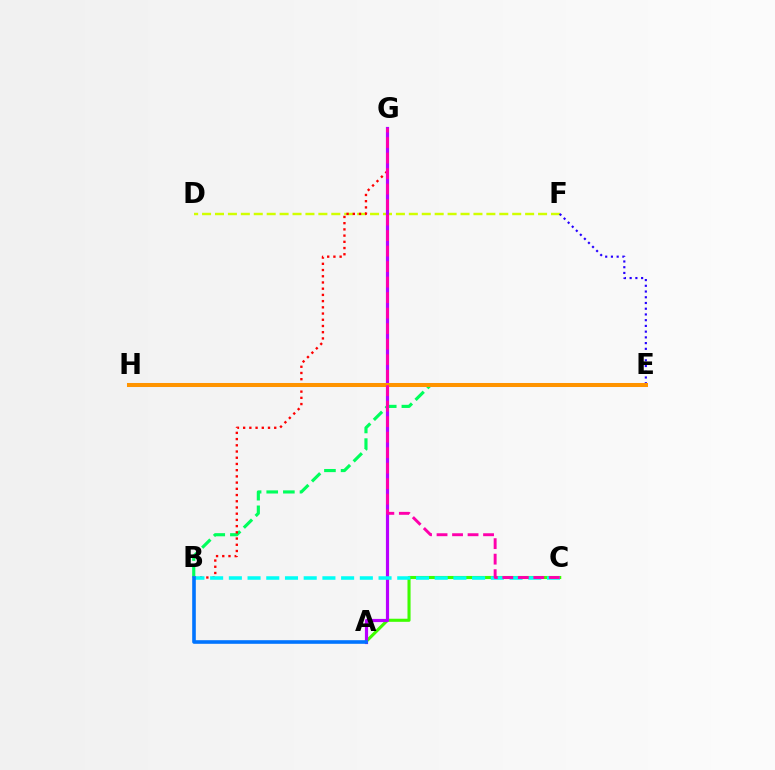{('D', 'F'): [{'color': '#d1ff00', 'line_style': 'dashed', 'thickness': 1.76}], ('B', 'E'): [{'color': '#00ff5c', 'line_style': 'dashed', 'thickness': 2.26}], ('E', 'F'): [{'color': '#2500ff', 'line_style': 'dotted', 'thickness': 1.56}], ('A', 'C'): [{'color': '#3dff00', 'line_style': 'solid', 'thickness': 2.22}], ('B', 'G'): [{'color': '#ff0000', 'line_style': 'dotted', 'thickness': 1.69}], ('A', 'G'): [{'color': '#b900ff', 'line_style': 'solid', 'thickness': 2.28}], ('E', 'H'): [{'color': '#ff9400', 'line_style': 'solid', 'thickness': 2.9}], ('B', 'C'): [{'color': '#00fff6', 'line_style': 'dashed', 'thickness': 2.54}], ('A', 'B'): [{'color': '#0074ff', 'line_style': 'solid', 'thickness': 2.6}], ('C', 'G'): [{'color': '#ff00ac', 'line_style': 'dashed', 'thickness': 2.11}]}